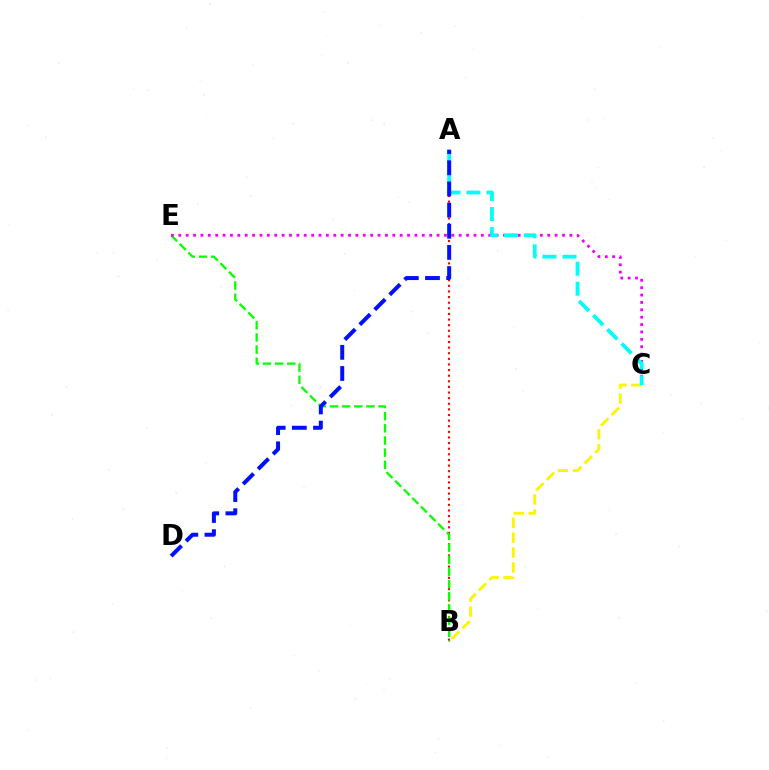{('A', 'B'): [{'color': '#ff0000', 'line_style': 'dotted', 'thickness': 1.53}], ('B', 'E'): [{'color': '#08ff00', 'line_style': 'dashed', 'thickness': 1.65}], ('C', 'E'): [{'color': '#ee00ff', 'line_style': 'dotted', 'thickness': 2.0}], ('B', 'C'): [{'color': '#fcf500', 'line_style': 'dashed', 'thickness': 2.02}], ('A', 'C'): [{'color': '#00fff6', 'line_style': 'dashed', 'thickness': 2.72}], ('A', 'D'): [{'color': '#0010ff', 'line_style': 'dashed', 'thickness': 2.87}]}